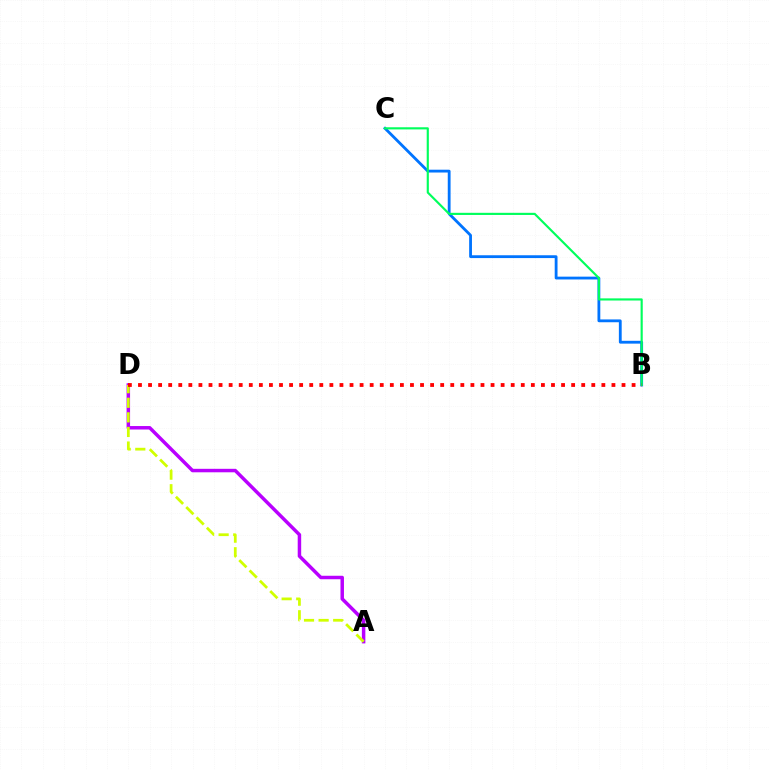{('A', 'D'): [{'color': '#b900ff', 'line_style': 'solid', 'thickness': 2.5}, {'color': '#d1ff00', 'line_style': 'dashed', 'thickness': 1.98}], ('B', 'C'): [{'color': '#0074ff', 'line_style': 'solid', 'thickness': 2.03}, {'color': '#00ff5c', 'line_style': 'solid', 'thickness': 1.55}], ('B', 'D'): [{'color': '#ff0000', 'line_style': 'dotted', 'thickness': 2.74}]}